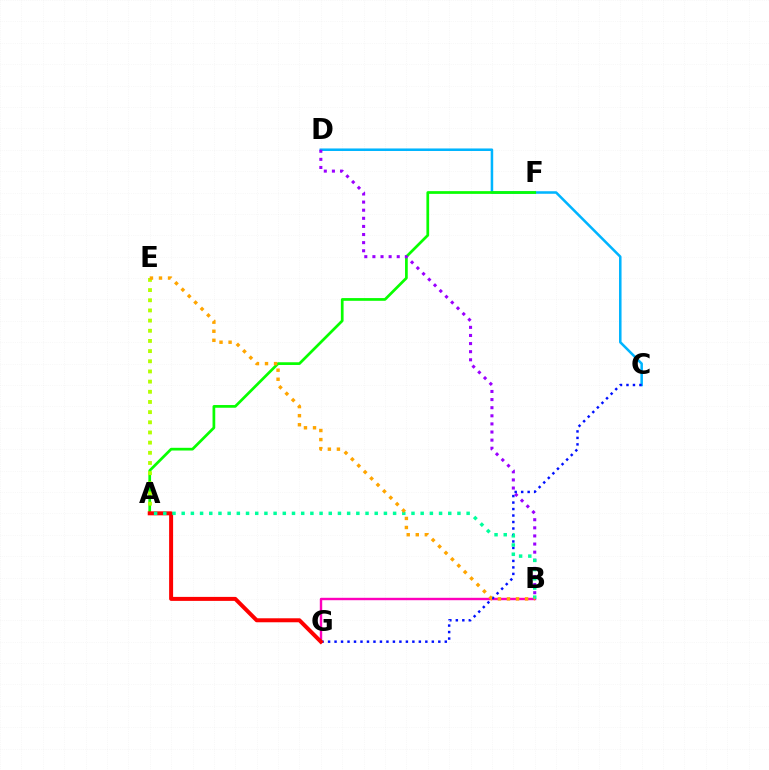{('B', 'G'): [{'color': '#ff00bd', 'line_style': 'solid', 'thickness': 1.73}], ('C', 'D'): [{'color': '#00b5ff', 'line_style': 'solid', 'thickness': 1.82}], ('A', 'F'): [{'color': '#08ff00', 'line_style': 'solid', 'thickness': 1.96}], ('A', 'E'): [{'color': '#b3ff00', 'line_style': 'dotted', 'thickness': 2.76}], ('B', 'D'): [{'color': '#9b00ff', 'line_style': 'dotted', 'thickness': 2.2}], ('C', 'G'): [{'color': '#0010ff', 'line_style': 'dotted', 'thickness': 1.76}], ('A', 'G'): [{'color': '#ff0000', 'line_style': 'solid', 'thickness': 2.87}], ('A', 'B'): [{'color': '#00ff9d', 'line_style': 'dotted', 'thickness': 2.5}], ('B', 'E'): [{'color': '#ffa500', 'line_style': 'dotted', 'thickness': 2.46}]}